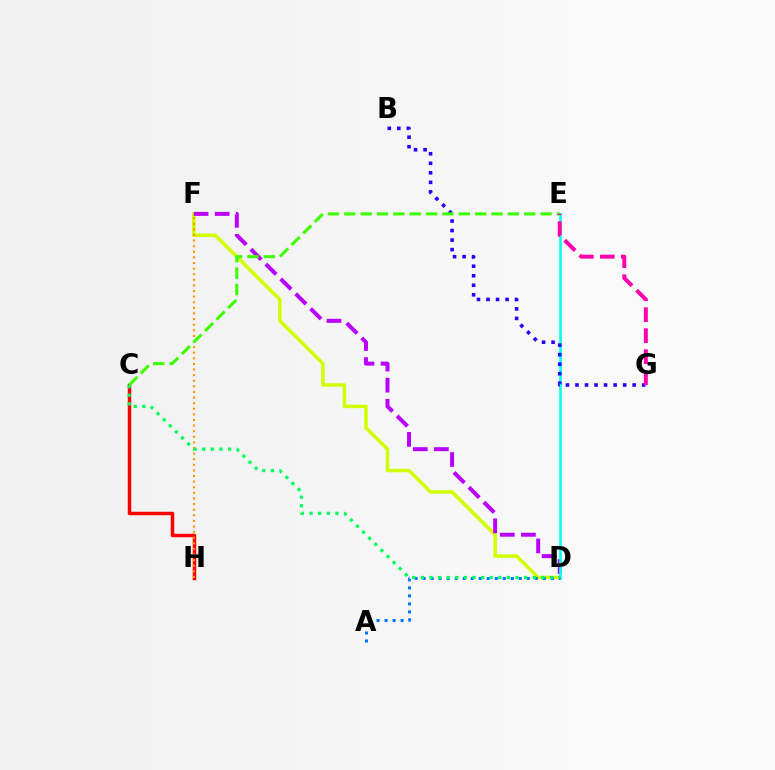{('C', 'H'): [{'color': '#ff0000', 'line_style': 'solid', 'thickness': 2.5}], ('D', 'F'): [{'color': '#d1ff00', 'line_style': 'solid', 'thickness': 2.51}, {'color': '#b900ff', 'line_style': 'dashed', 'thickness': 2.86}], ('F', 'H'): [{'color': '#ff9400', 'line_style': 'dotted', 'thickness': 1.52}], ('D', 'E'): [{'color': '#00fff6', 'line_style': 'solid', 'thickness': 1.86}], ('A', 'D'): [{'color': '#0074ff', 'line_style': 'dotted', 'thickness': 2.18}], ('C', 'D'): [{'color': '#00ff5c', 'line_style': 'dotted', 'thickness': 2.34}], ('B', 'G'): [{'color': '#2500ff', 'line_style': 'dotted', 'thickness': 2.59}], ('C', 'E'): [{'color': '#3dff00', 'line_style': 'dashed', 'thickness': 2.22}], ('E', 'G'): [{'color': '#ff00ac', 'line_style': 'dashed', 'thickness': 2.85}]}